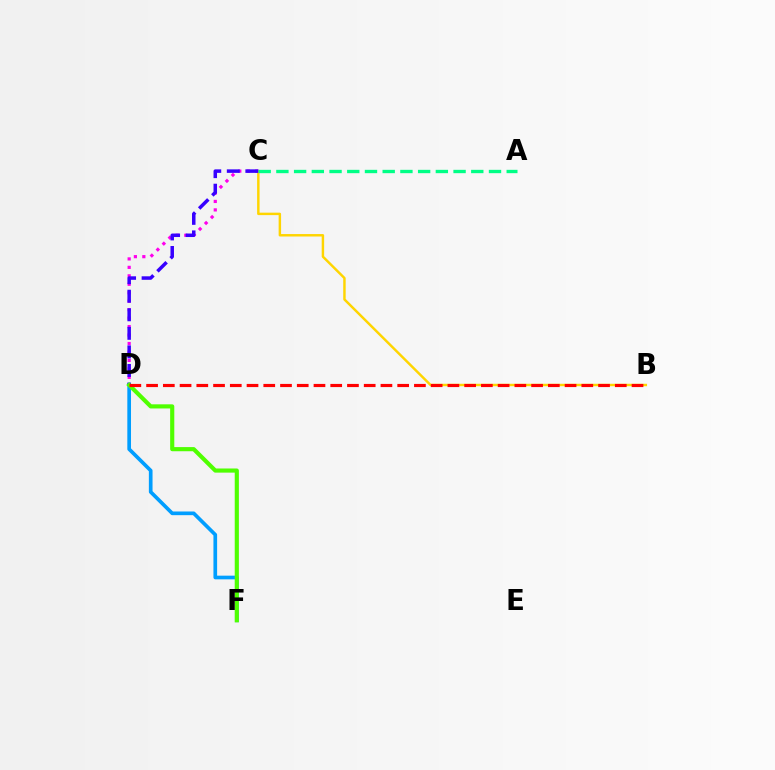{('B', 'C'): [{'color': '#ffd500', 'line_style': 'solid', 'thickness': 1.76}], ('C', 'D'): [{'color': '#ff00ed', 'line_style': 'dotted', 'thickness': 2.3}, {'color': '#3700ff', 'line_style': 'dashed', 'thickness': 2.52}], ('D', 'F'): [{'color': '#009eff', 'line_style': 'solid', 'thickness': 2.65}, {'color': '#4fff00', 'line_style': 'solid', 'thickness': 2.98}], ('B', 'D'): [{'color': '#ff0000', 'line_style': 'dashed', 'thickness': 2.27}], ('A', 'C'): [{'color': '#00ff86', 'line_style': 'dashed', 'thickness': 2.41}]}